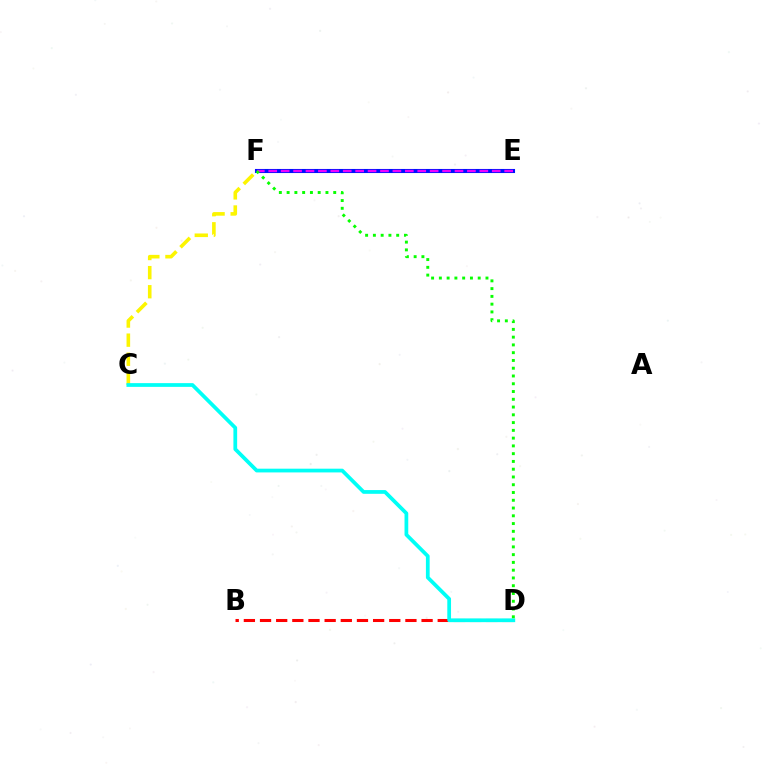{('E', 'F'): [{'color': '#0010ff', 'line_style': 'solid', 'thickness': 2.94}, {'color': '#ee00ff', 'line_style': 'dashed', 'thickness': 1.69}], ('B', 'D'): [{'color': '#ff0000', 'line_style': 'dashed', 'thickness': 2.19}], ('C', 'F'): [{'color': '#fcf500', 'line_style': 'dashed', 'thickness': 2.59}], ('C', 'D'): [{'color': '#00fff6', 'line_style': 'solid', 'thickness': 2.69}], ('D', 'F'): [{'color': '#08ff00', 'line_style': 'dotted', 'thickness': 2.11}]}